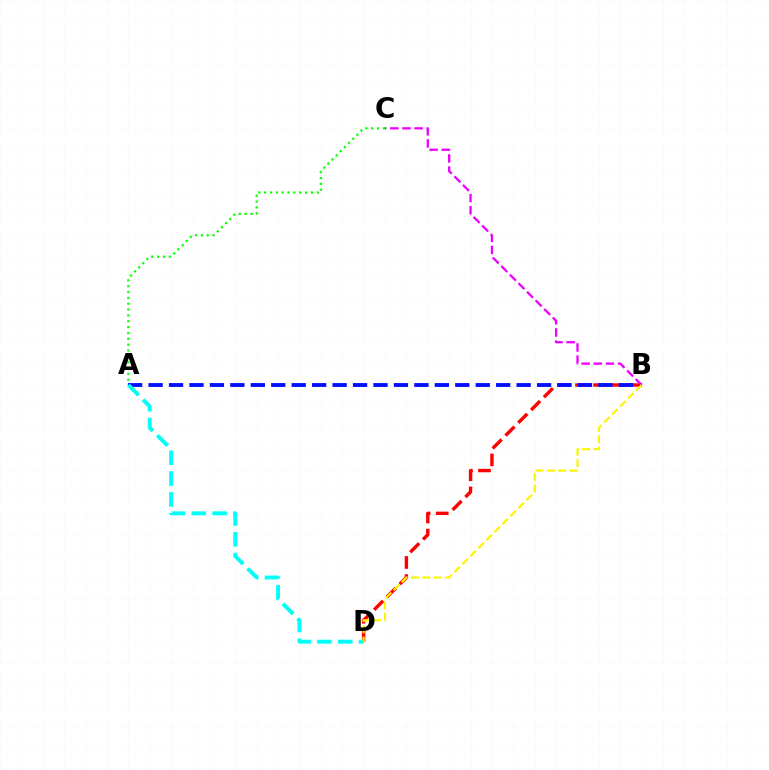{('B', 'D'): [{'color': '#ff0000', 'line_style': 'dashed', 'thickness': 2.46}, {'color': '#fcf500', 'line_style': 'dashed', 'thickness': 1.54}], ('A', 'C'): [{'color': '#08ff00', 'line_style': 'dotted', 'thickness': 1.59}], ('A', 'B'): [{'color': '#0010ff', 'line_style': 'dashed', 'thickness': 2.78}], ('B', 'C'): [{'color': '#ee00ff', 'line_style': 'dashed', 'thickness': 1.65}], ('A', 'D'): [{'color': '#00fff6', 'line_style': 'dashed', 'thickness': 2.83}]}